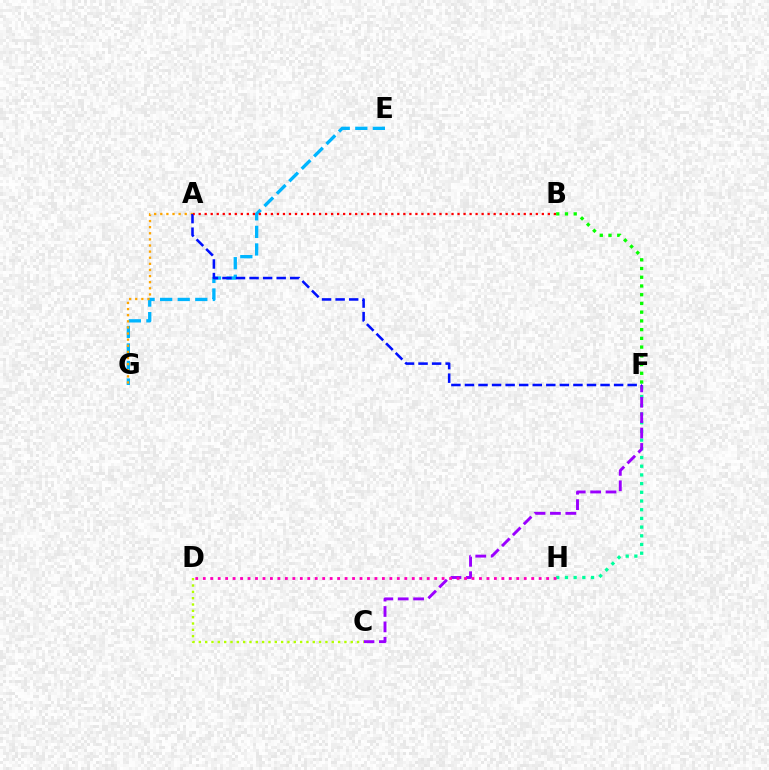{('F', 'H'): [{'color': '#00ff9d', 'line_style': 'dotted', 'thickness': 2.36}], ('C', 'F'): [{'color': '#9b00ff', 'line_style': 'dashed', 'thickness': 2.09}], ('E', 'G'): [{'color': '#00b5ff', 'line_style': 'dashed', 'thickness': 2.39}], ('A', 'G'): [{'color': '#ffa500', 'line_style': 'dotted', 'thickness': 1.66}], ('D', 'H'): [{'color': '#ff00bd', 'line_style': 'dotted', 'thickness': 2.03}], ('C', 'D'): [{'color': '#b3ff00', 'line_style': 'dotted', 'thickness': 1.72}], ('B', 'F'): [{'color': '#08ff00', 'line_style': 'dotted', 'thickness': 2.37}], ('A', 'F'): [{'color': '#0010ff', 'line_style': 'dashed', 'thickness': 1.84}], ('A', 'B'): [{'color': '#ff0000', 'line_style': 'dotted', 'thickness': 1.64}]}